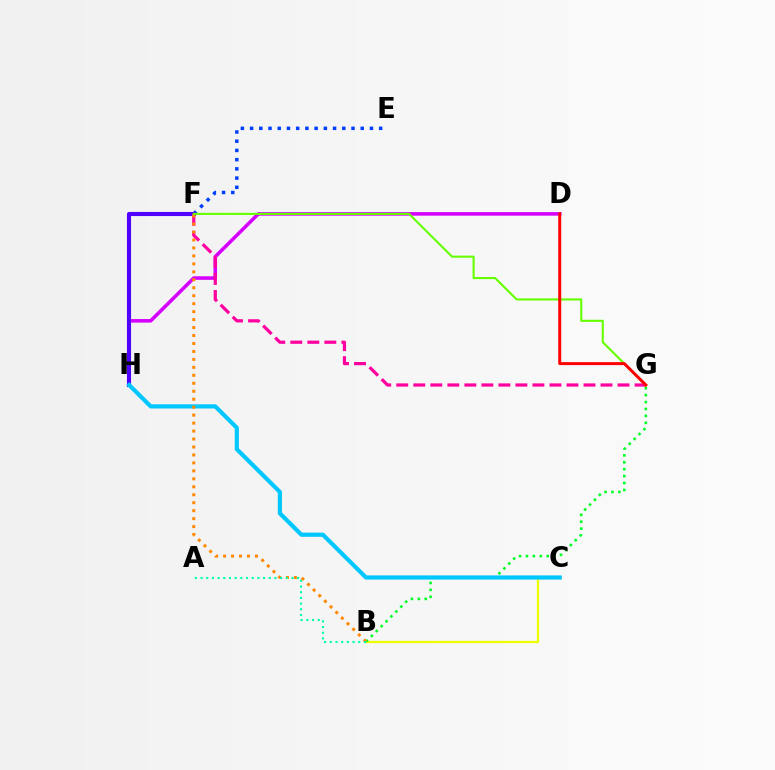{('E', 'F'): [{'color': '#003fff', 'line_style': 'dotted', 'thickness': 2.51}], ('B', 'C'): [{'color': '#eeff00', 'line_style': 'solid', 'thickness': 1.63}], ('D', 'H'): [{'color': '#d600ff', 'line_style': 'solid', 'thickness': 2.56}], ('B', 'G'): [{'color': '#00ff27', 'line_style': 'dotted', 'thickness': 1.88}], ('F', 'H'): [{'color': '#4f00ff', 'line_style': 'solid', 'thickness': 2.95}], ('C', 'H'): [{'color': '#00c7ff', 'line_style': 'solid', 'thickness': 2.99}], ('F', 'G'): [{'color': '#ff00a0', 'line_style': 'dashed', 'thickness': 2.31}, {'color': '#66ff00', 'line_style': 'solid', 'thickness': 1.52}], ('B', 'F'): [{'color': '#ff8800', 'line_style': 'dotted', 'thickness': 2.16}], ('A', 'B'): [{'color': '#00ffaf', 'line_style': 'dotted', 'thickness': 1.54}], ('D', 'G'): [{'color': '#ff0000', 'line_style': 'solid', 'thickness': 2.14}]}